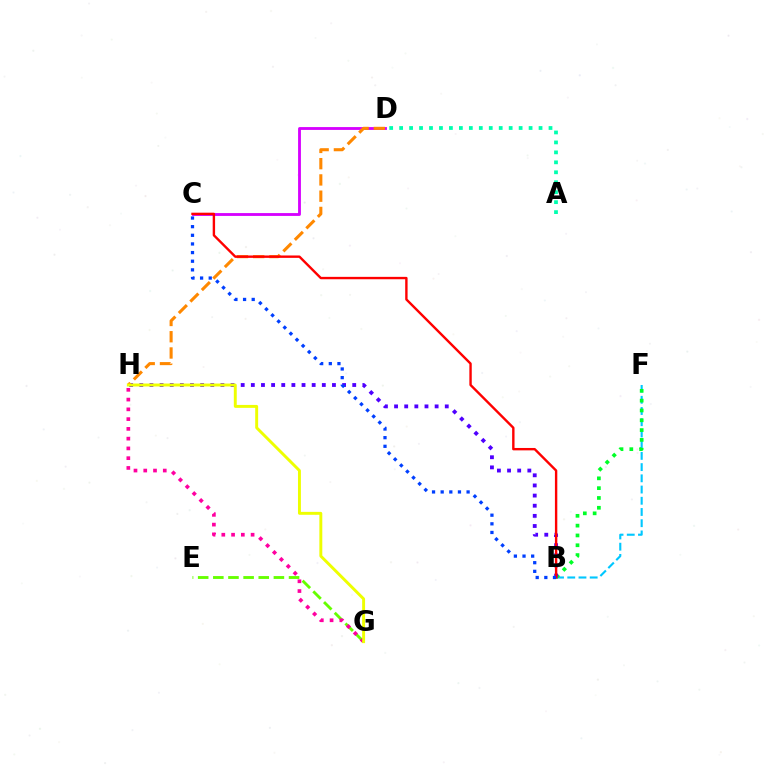{('A', 'D'): [{'color': '#00ffaf', 'line_style': 'dotted', 'thickness': 2.71}], ('B', 'F'): [{'color': '#00c7ff', 'line_style': 'dashed', 'thickness': 1.52}, {'color': '#00ff27', 'line_style': 'dotted', 'thickness': 2.67}], ('B', 'H'): [{'color': '#4f00ff', 'line_style': 'dotted', 'thickness': 2.75}], ('E', 'G'): [{'color': '#66ff00', 'line_style': 'dashed', 'thickness': 2.06}], ('C', 'D'): [{'color': '#d600ff', 'line_style': 'solid', 'thickness': 2.04}], ('D', 'H'): [{'color': '#ff8800', 'line_style': 'dashed', 'thickness': 2.21}], ('B', 'C'): [{'color': '#ff0000', 'line_style': 'solid', 'thickness': 1.72}, {'color': '#003fff', 'line_style': 'dotted', 'thickness': 2.35}], ('G', 'H'): [{'color': '#ff00a0', 'line_style': 'dotted', 'thickness': 2.65}, {'color': '#eeff00', 'line_style': 'solid', 'thickness': 2.11}]}